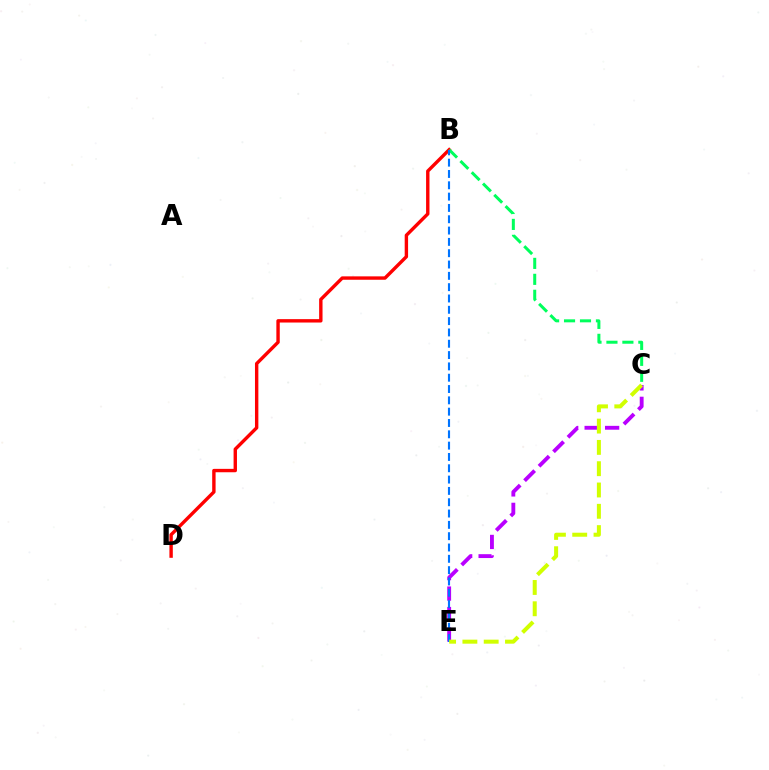{('B', 'D'): [{'color': '#ff0000', 'line_style': 'solid', 'thickness': 2.44}], ('B', 'C'): [{'color': '#00ff5c', 'line_style': 'dashed', 'thickness': 2.17}], ('C', 'E'): [{'color': '#b900ff', 'line_style': 'dashed', 'thickness': 2.78}, {'color': '#d1ff00', 'line_style': 'dashed', 'thickness': 2.89}], ('B', 'E'): [{'color': '#0074ff', 'line_style': 'dashed', 'thickness': 1.54}]}